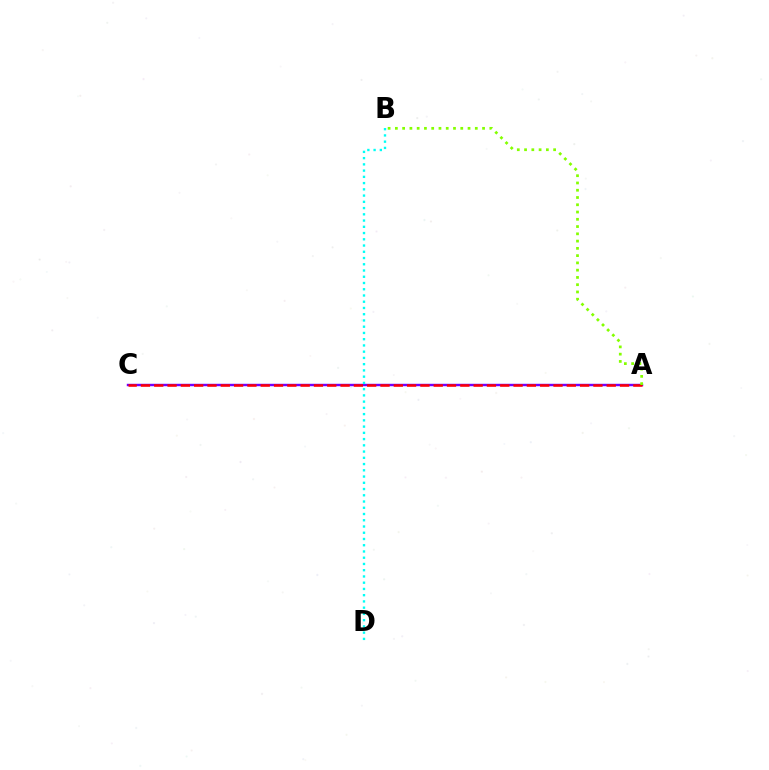{('A', 'C'): [{'color': '#7200ff', 'line_style': 'solid', 'thickness': 1.76}, {'color': '#ff0000', 'line_style': 'dashed', 'thickness': 1.81}], ('B', 'D'): [{'color': '#00fff6', 'line_style': 'dotted', 'thickness': 1.7}], ('A', 'B'): [{'color': '#84ff00', 'line_style': 'dotted', 'thickness': 1.97}]}